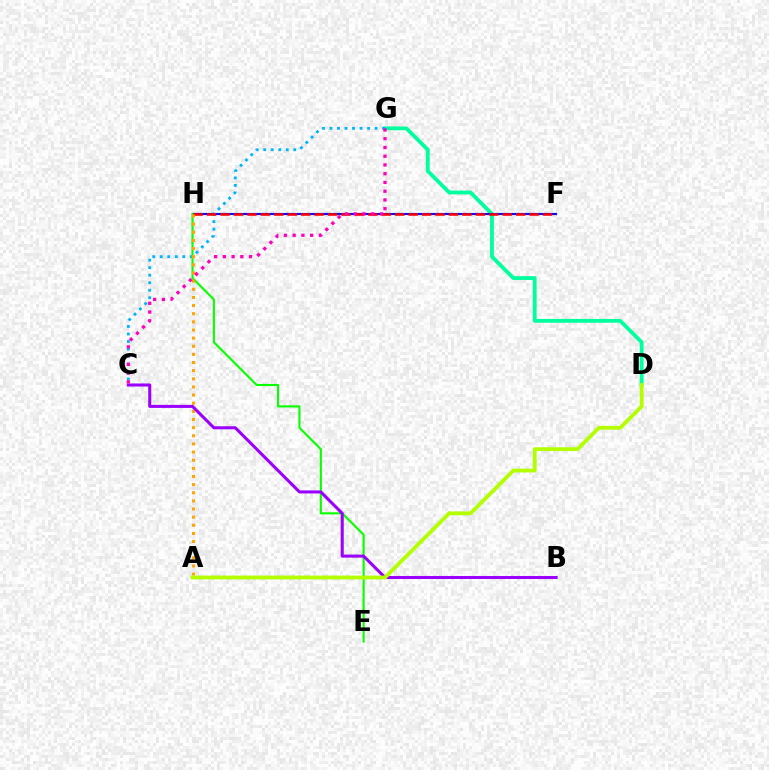{('D', 'G'): [{'color': '#00ff9d', 'line_style': 'solid', 'thickness': 2.73}], ('F', 'H'): [{'color': '#0010ff', 'line_style': 'solid', 'thickness': 1.55}, {'color': '#ff0000', 'line_style': 'dashed', 'thickness': 1.83}], ('C', 'G'): [{'color': '#00b5ff', 'line_style': 'dotted', 'thickness': 2.04}, {'color': '#ff00bd', 'line_style': 'dotted', 'thickness': 2.38}], ('E', 'H'): [{'color': '#08ff00', 'line_style': 'solid', 'thickness': 1.52}], ('A', 'H'): [{'color': '#ffa500', 'line_style': 'dotted', 'thickness': 2.21}], ('B', 'C'): [{'color': '#9b00ff', 'line_style': 'solid', 'thickness': 2.2}], ('A', 'D'): [{'color': '#b3ff00', 'line_style': 'solid', 'thickness': 2.74}]}